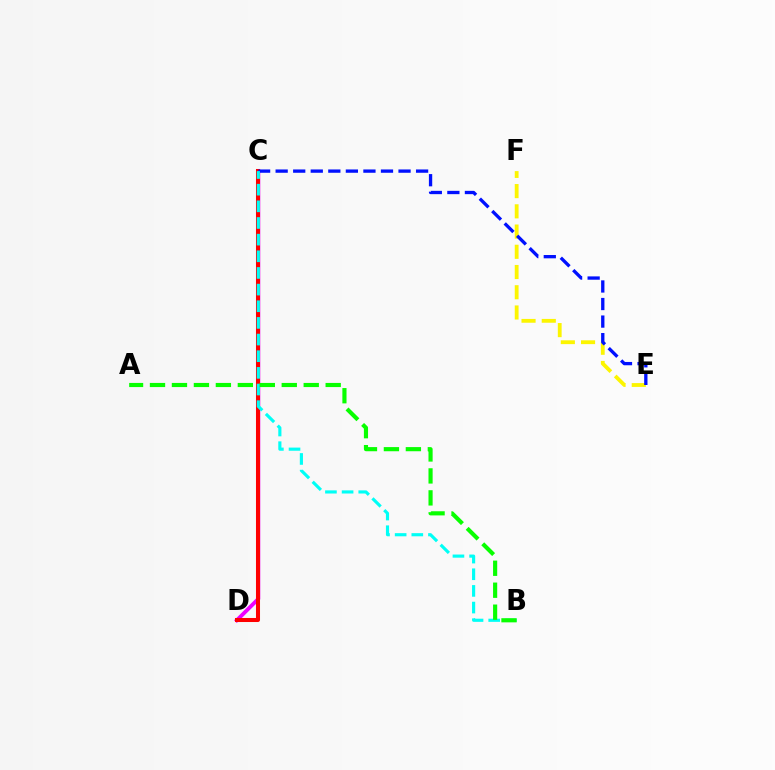{('E', 'F'): [{'color': '#fcf500', 'line_style': 'dashed', 'thickness': 2.75}], ('C', 'D'): [{'color': '#ee00ff', 'line_style': 'solid', 'thickness': 2.76}, {'color': '#ff0000', 'line_style': 'solid', 'thickness': 2.91}], ('C', 'E'): [{'color': '#0010ff', 'line_style': 'dashed', 'thickness': 2.38}], ('B', 'C'): [{'color': '#00fff6', 'line_style': 'dashed', 'thickness': 2.26}], ('A', 'B'): [{'color': '#08ff00', 'line_style': 'dashed', 'thickness': 2.98}]}